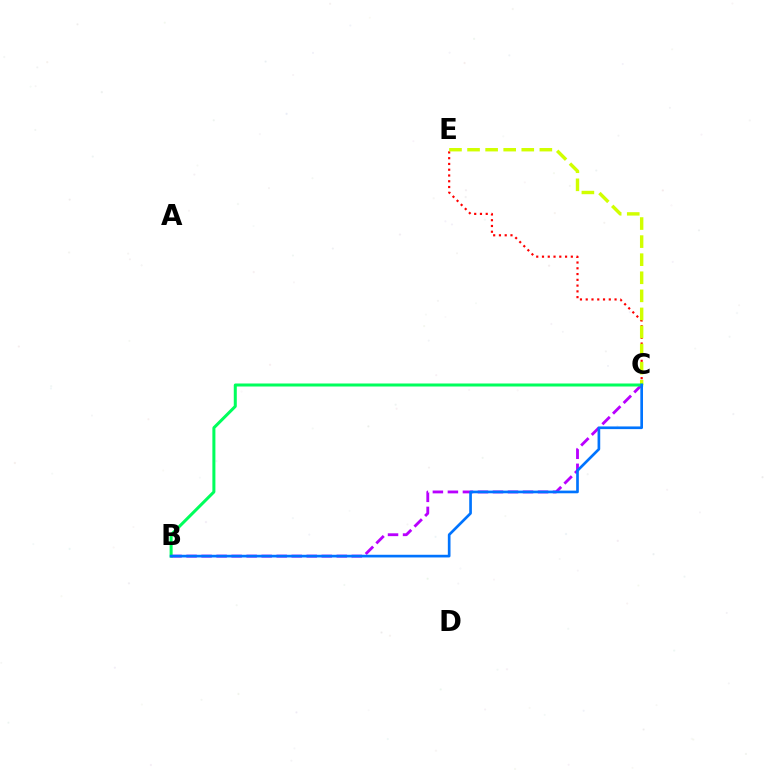{('C', 'E'): [{'color': '#ff0000', 'line_style': 'dotted', 'thickness': 1.57}, {'color': '#d1ff00', 'line_style': 'dashed', 'thickness': 2.46}], ('B', 'C'): [{'color': '#b900ff', 'line_style': 'dashed', 'thickness': 2.04}, {'color': '#00ff5c', 'line_style': 'solid', 'thickness': 2.17}, {'color': '#0074ff', 'line_style': 'solid', 'thickness': 1.92}]}